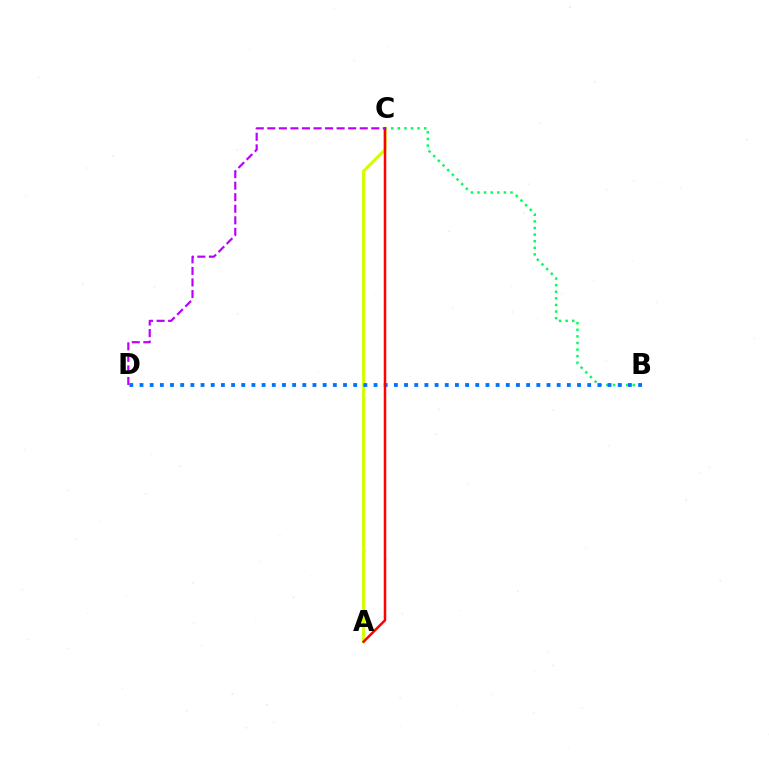{('B', 'C'): [{'color': '#00ff5c', 'line_style': 'dotted', 'thickness': 1.79}], ('A', 'C'): [{'color': '#d1ff00', 'line_style': 'solid', 'thickness': 2.23}, {'color': '#ff0000', 'line_style': 'solid', 'thickness': 1.8}], ('B', 'D'): [{'color': '#0074ff', 'line_style': 'dotted', 'thickness': 2.76}], ('C', 'D'): [{'color': '#b900ff', 'line_style': 'dashed', 'thickness': 1.57}]}